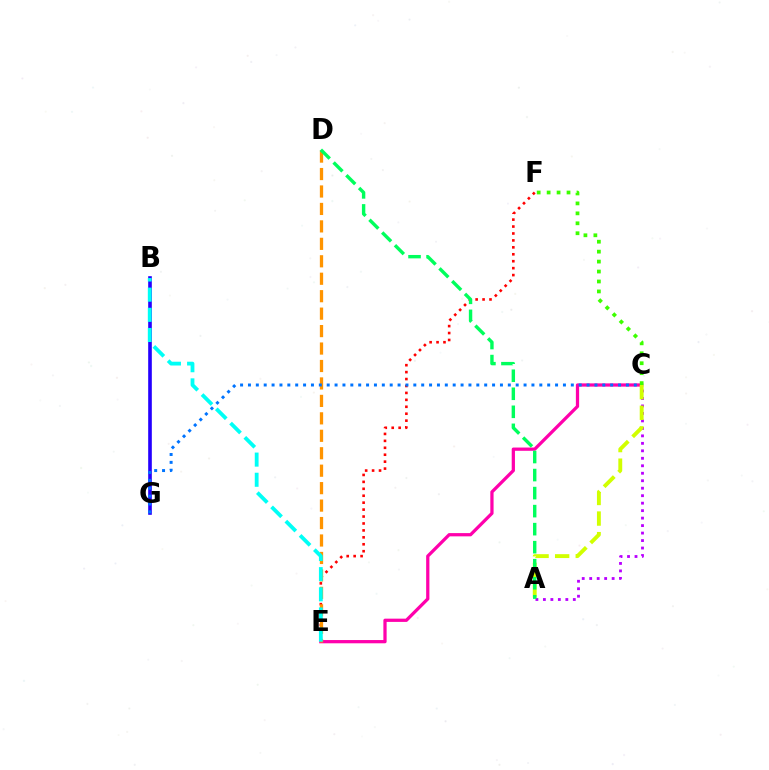{('C', 'E'): [{'color': '#ff00ac', 'line_style': 'solid', 'thickness': 2.34}], ('A', 'C'): [{'color': '#b900ff', 'line_style': 'dotted', 'thickness': 2.03}, {'color': '#d1ff00', 'line_style': 'dashed', 'thickness': 2.8}], ('E', 'F'): [{'color': '#ff0000', 'line_style': 'dotted', 'thickness': 1.88}], ('B', 'G'): [{'color': '#2500ff', 'line_style': 'solid', 'thickness': 2.62}], ('C', 'F'): [{'color': '#3dff00', 'line_style': 'dotted', 'thickness': 2.7}], ('D', 'E'): [{'color': '#ff9400', 'line_style': 'dashed', 'thickness': 2.37}], ('C', 'G'): [{'color': '#0074ff', 'line_style': 'dotted', 'thickness': 2.14}], ('B', 'E'): [{'color': '#00fff6', 'line_style': 'dashed', 'thickness': 2.74}], ('A', 'D'): [{'color': '#00ff5c', 'line_style': 'dashed', 'thickness': 2.45}]}